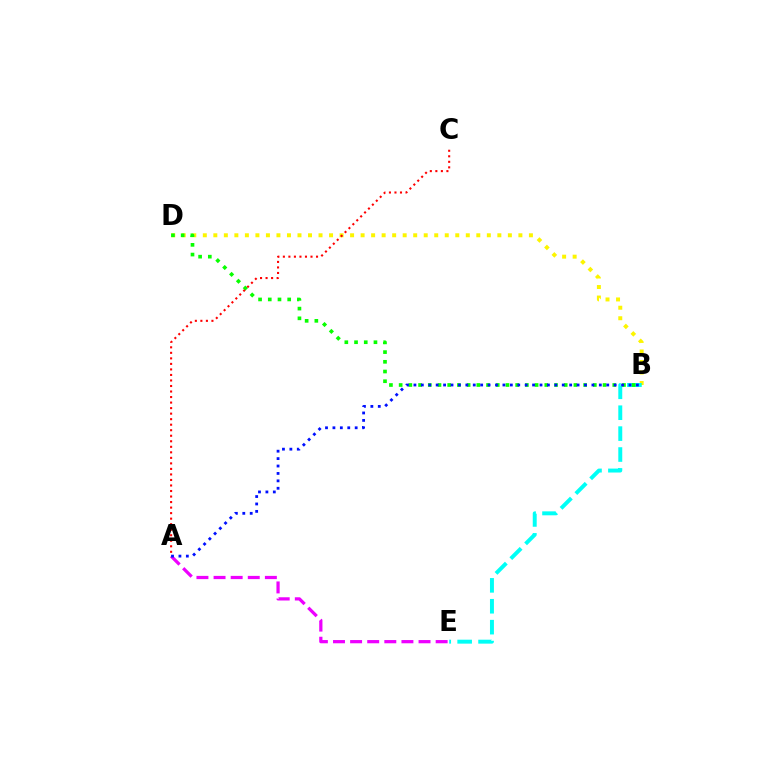{('B', 'D'): [{'color': '#fcf500', 'line_style': 'dotted', 'thickness': 2.86}, {'color': '#08ff00', 'line_style': 'dotted', 'thickness': 2.64}], ('A', 'E'): [{'color': '#ee00ff', 'line_style': 'dashed', 'thickness': 2.32}], ('B', 'E'): [{'color': '#00fff6', 'line_style': 'dashed', 'thickness': 2.84}], ('A', 'C'): [{'color': '#ff0000', 'line_style': 'dotted', 'thickness': 1.5}], ('A', 'B'): [{'color': '#0010ff', 'line_style': 'dotted', 'thickness': 2.02}]}